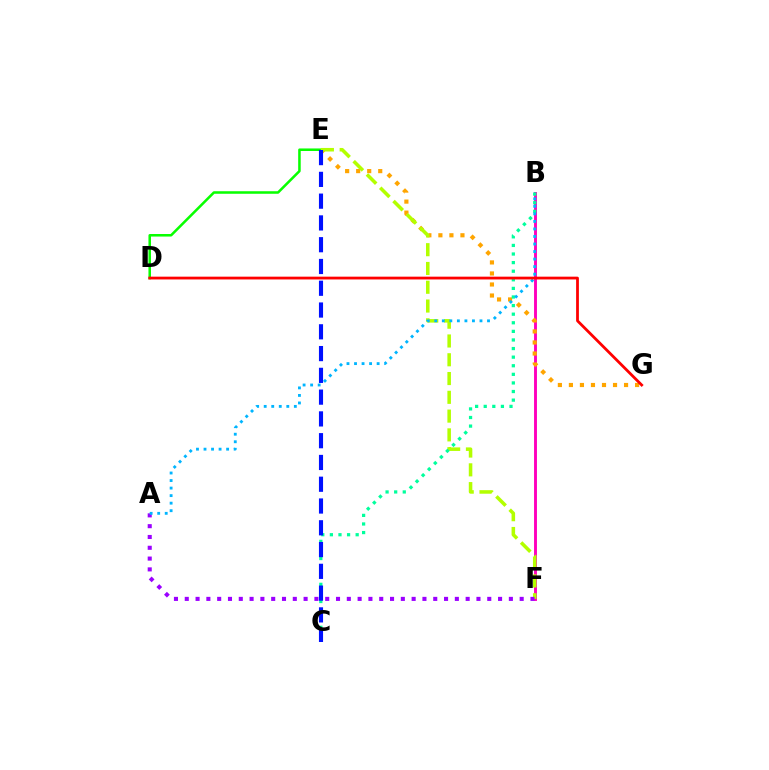{('D', 'E'): [{'color': '#08ff00', 'line_style': 'solid', 'thickness': 1.83}], ('B', 'F'): [{'color': '#ff00bd', 'line_style': 'solid', 'thickness': 2.09}], ('E', 'G'): [{'color': '#ffa500', 'line_style': 'dotted', 'thickness': 3.0}], ('E', 'F'): [{'color': '#b3ff00', 'line_style': 'dashed', 'thickness': 2.55}], ('B', 'C'): [{'color': '#00ff9d', 'line_style': 'dotted', 'thickness': 2.34}], ('A', 'F'): [{'color': '#9b00ff', 'line_style': 'dotted', 'thickness': 2.94}], ('A', 'B'): [{'color': '#00b5ff', 'line_style': 'dotted', 'thickness': 2.05}], ('C', 'E'): [{'color': '#0010ff', 'line_style': 'dashed', 'thickness': 2.96}], ('D', 'G'): [{'color': '#ff0000', 'line_style': 'solid', 'thickness': 2.01}]}